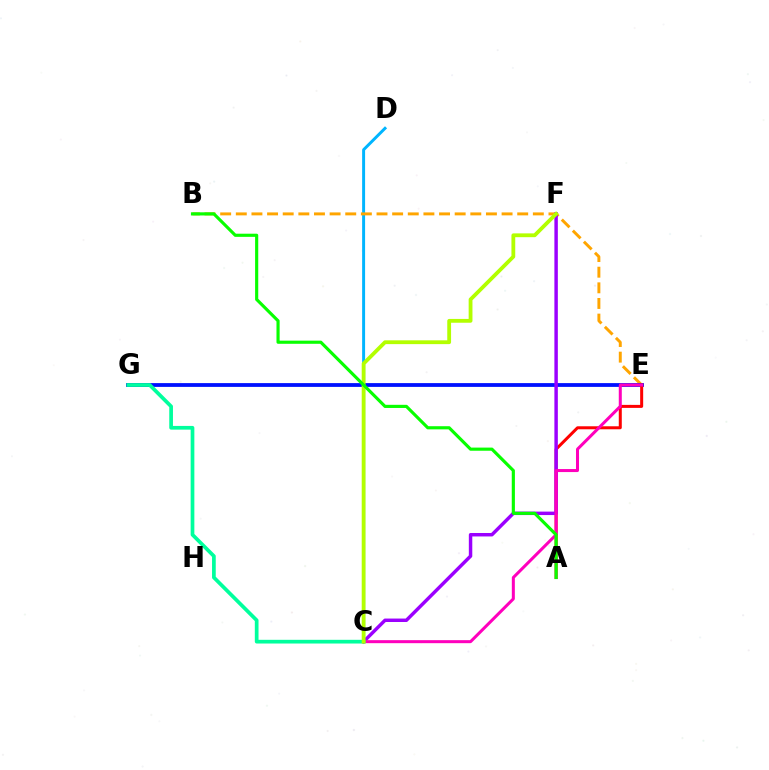{('C', 'D'): [{'color': '#00b5ff', 'line_style': 'solid', 'thickness': 2.13}], ('B', 'E'): [{'color': '#ffa500', 'line_style': 'dashed', 'thickness': 2.12}], ('E', 'G'): [{'color': '#0010ff', 'line_style': 'solid', 'thickness': 2.73}], ('A', 'E'): [{'color': '#ff0000', 'line_style': 'solid', 'thickness': 2.16}], ('C', 'F'): [{'color': '#9b00ff', 'line_style': 'solid', 'thickness': 2.48}, {'color': '#b3ff00', 'line_style': 'solid', 'thickness': 2.74}], ('C', 'E'): [{'color': '#ff00bd', 'line_style': 'solid', 'thickness': 2.17}], ('C', 'G'): [{'color': '#00ff9d', 'line_style': 'solid', 'thickness': 2.67}], ('A', 'B'): [{'color': '#08ff00', 'line_style': 'solid', 'thickness': 2.27}]}